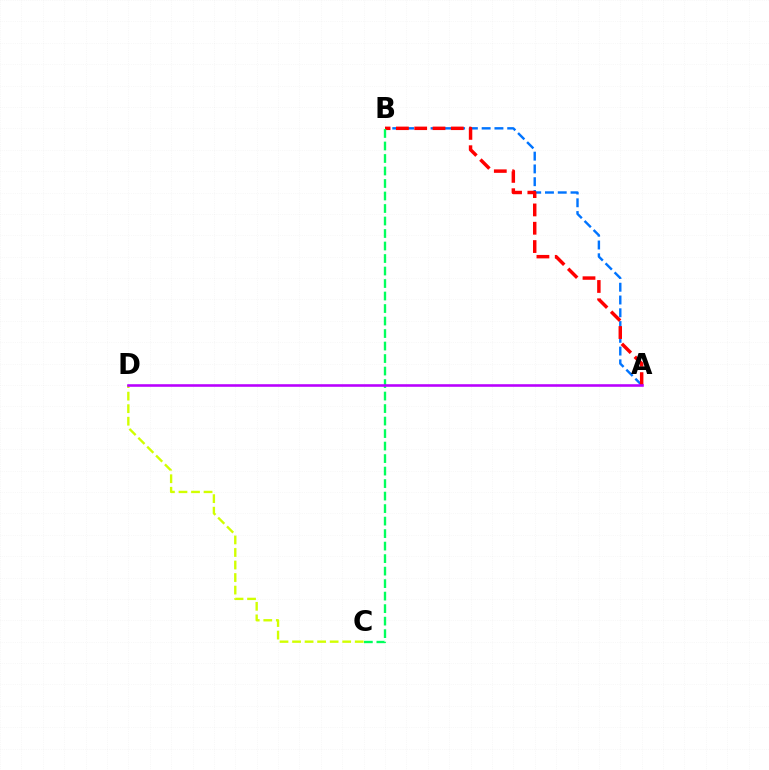{('A', 'B'): [{'color': '#0074ff', 'line_style': 'dashed', 'thickness': 1.74}, {'color': '#ff0000', 'line_style': 'dashed', 'thickness': 2.49}], ('C', 'D'): [{'color': '#d1ff00', 'line_style': 'dashed', 'thickness': 1.7}], ('B', 'C'): [{'color': '#00ff5c', 'line_style': 'dashed', 'thickness': 1.7}], ('A', 'D'): [{'color': '#b900ff', 'line_style': 'solid', 'thickness': 1.86}]}